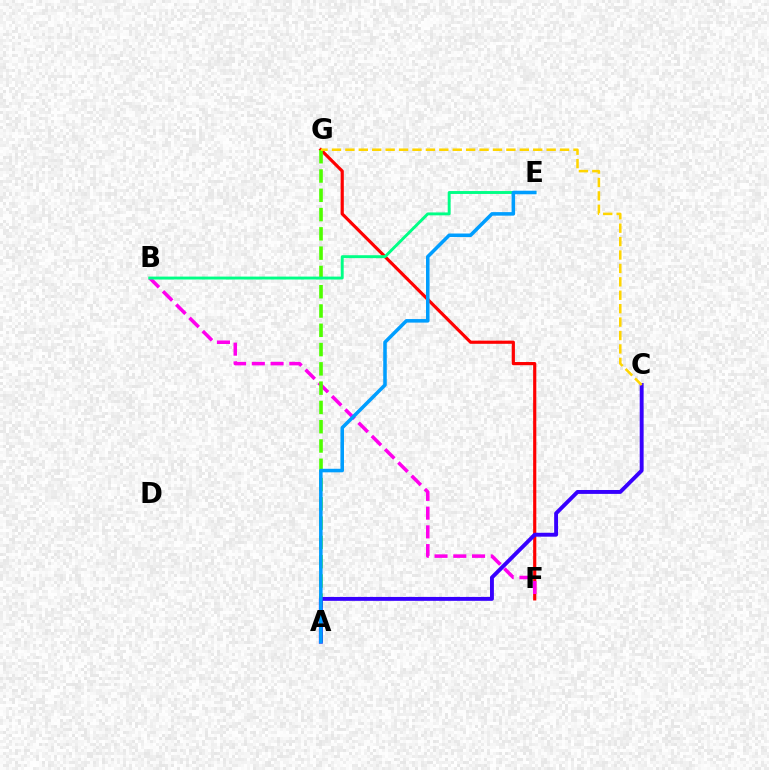{('F', 'G'): [{'color': '#ff0000', 'line_style': 'solid', 'thickness': 2.29}], ('B', 'F'): [{'color': '#ff00ed', 'line_style': 'dashed', 'thickness': 2.55}], ('A', 'G'): [{'color': '#4fff00', 'line_style': 'dashed', 'thickness': 2.62}], ('A', 'C'): [{'color': '#3700ff', 'line_style': 'solid', 'thickness': 2.81}], ('B', 'E'): [{'color': '#00ff86', 'line_style': 'solid', 'thickness': 2.1}], ('C', 'G'): [{'color': '#ffd500', 'line_style': 'dashed', 'thickness': 1.82}], ('A', 'E'): [{'color': '#009eff', 'line_style': 'solid', 'thickness': 2.55}]}